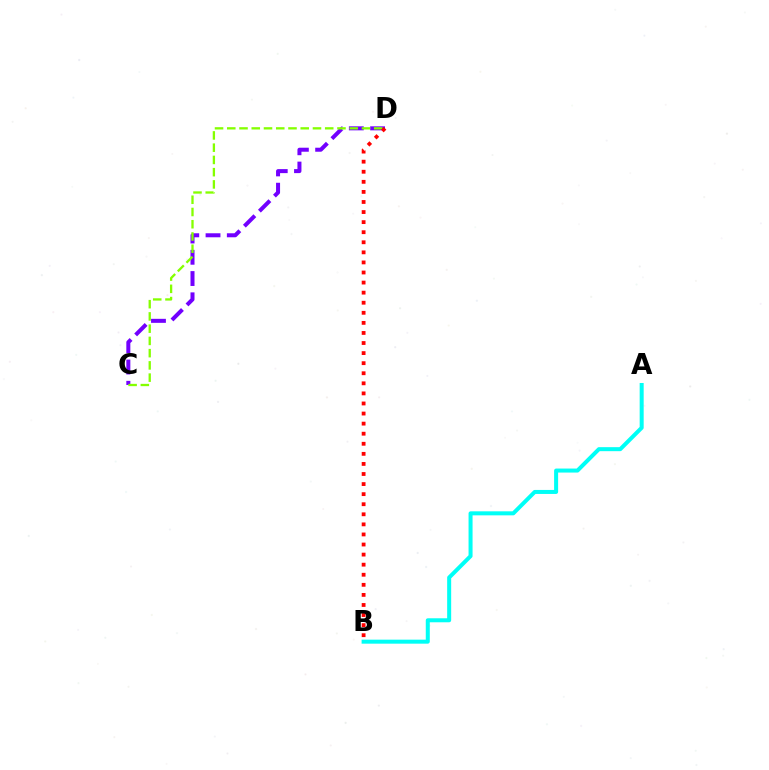{('C', 'D'): [{'color': '#7200ff', 'line_style': 'dashed', 'thickness': 2.89}, {'color': '#84ff00', 'line_style': 'dashed', 'thickness': 1.66}], ('A', 'B'): [{'color': '#00fff6', 'line_style': 'solid', 'thickness': 2.89}], ('B', 'D'): [{'color': '#ff0000', 'line_style': 'dotted', 'thickness': 2.74}]}